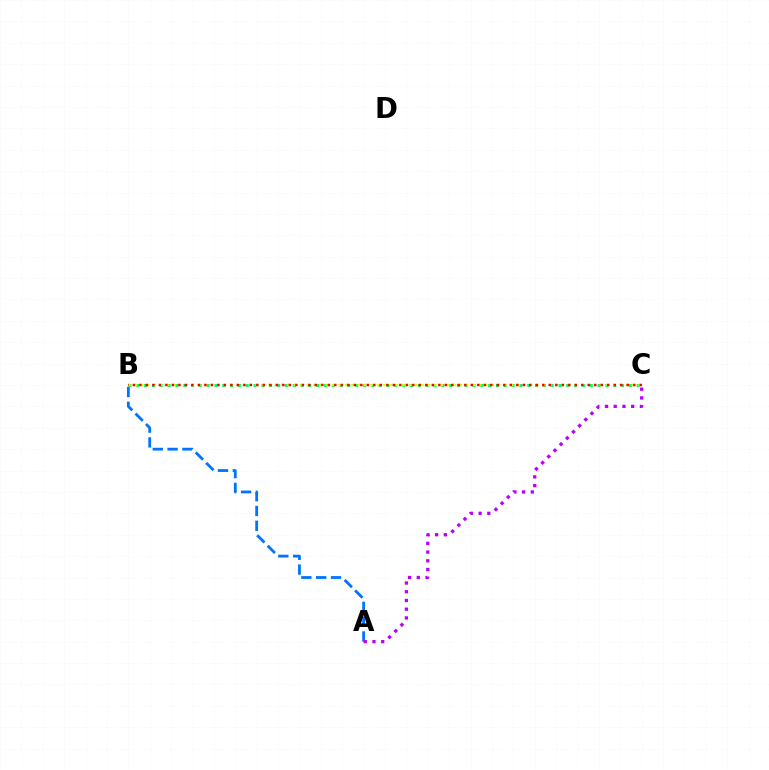{('B', 'C'): [{'color': '#00ff5c', 'line_style': 'dotted', 'thickness': 2.12}, {'color': '#d1ff00', 'line_style': 'dotted', 'thickness': 1.73}, {'color': '#ff0000', 'line_style': 'dotted', 'thickness': 1.77}], ('A', 'B'): [{'color': '#0074ff', 'line_style': 'dashed', 'thickness': 2.01}], ('A', 'C'): [{'color': '#b900ff', 'line_style': 'dotted', 'thickness': 2.37}]}